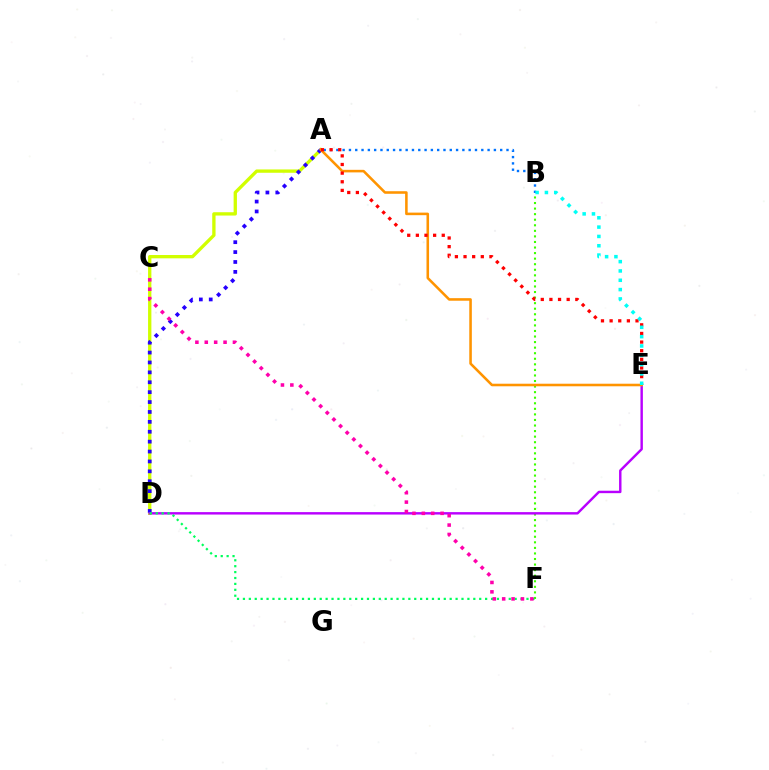{('B', 'F'): [{'color': '#3dff00', 'line_style': 'dotted', 'thickness': 1.51}], ('A', 'D'): [{'color': '#d1ff00', 'line_style': 'solid', 'thickness': 2.39}, {'color': '#2500ff', 'line_style': 'dotted', 'thickness': 2.69}], ('A', 'B'): [{'color': '#0074ff', 'line_style': 'dotted', 'thickness': 1.71}], ('D', 'E'): [{'color': '#b900ff', 'line_style': 'solid', 'thickness': 1.75}], ('A', 'E'): [{'color': '#ff9400', 'line_style': 'solid', 'thickness': 1.84}, {'color': '#ff0000', 'line_style': 'dotted', 'thickness': 2.35}], ('D', 'F'): [{'color': '#00ff5c', 'line_style': 'dotted', 'thickness': 1.61}], ('C', 'F'): [{'color': '#ff00ac', 'line_style': 'dotted', 'thickness': 2.55}], ('B', 'E'): [{'color': '#00fff6', 'line_style': 'dotted', 'thickness': 2.53}]}